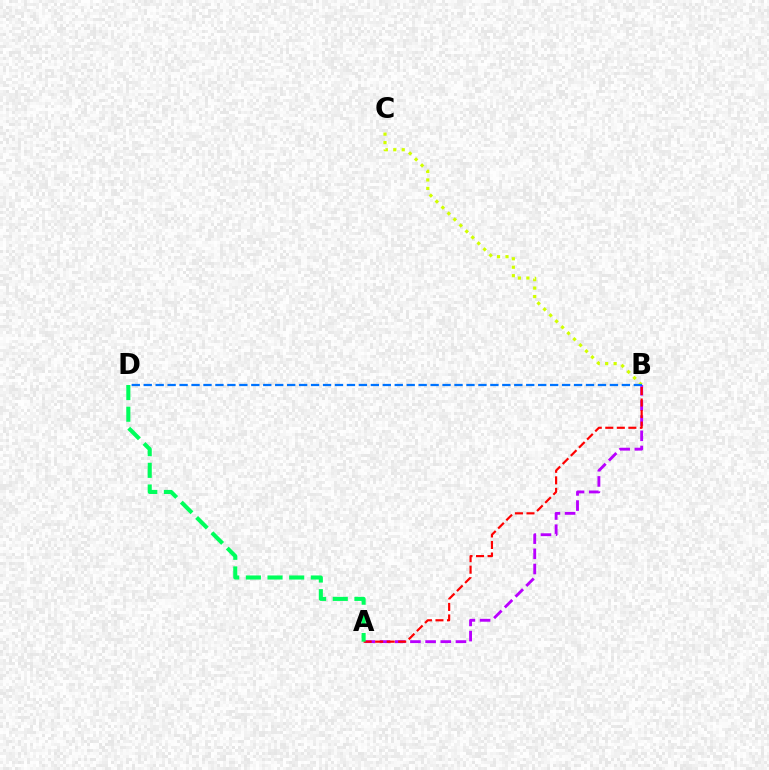{('A', 'B'): [{'color': '#b900ff', 'line_style': 'dashed', 'thickness': 2.06}, {'color': '#ff0000', 'line_style': 'dashed', 'thickness': 1.57}], ('B', 'C'): [{'color': '#d1ff00', 'line_style': 'dotted', 'thickness': 2.3}], ('B', 'D'): [{'color': '#0074ff', 'line_style': 'dashed', 'thickness': 1.62}], ('A', 'D'): [{'color': '#00ff5c', 'line_style': 'dashed', 'thickness': 2.94}]}